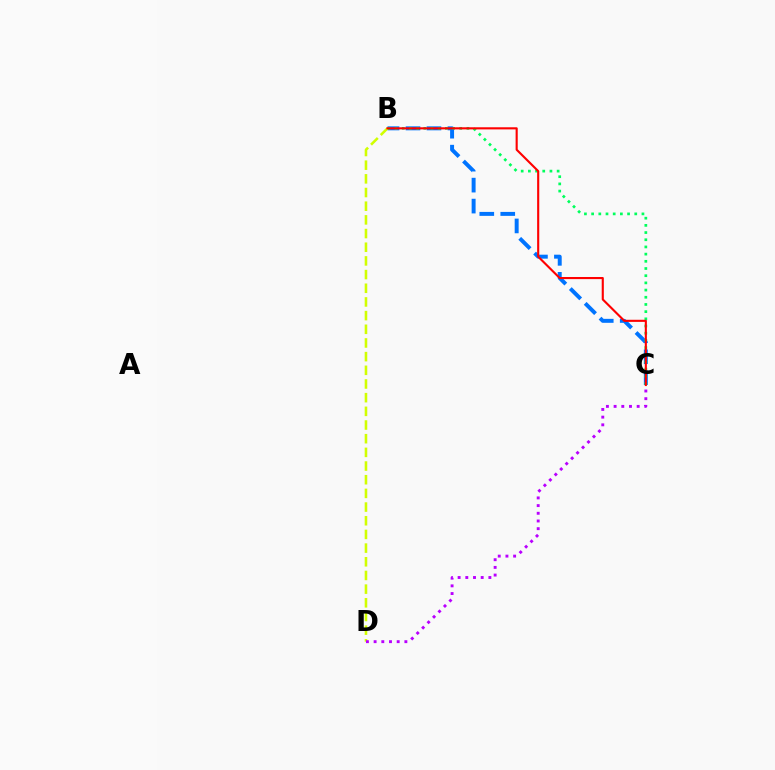{('B', 'C'): [{'color': '#0074ff', 'line_style': 'dashed', 'thickness': 2.85}, {'color': '#00ff5c', 'line_style': 'dotted', 'thickness': 1.95}, {'color': '#ff0000', 'line_style': 'solid', 'thickness': 1.52}], ('B', 'D'): [{'color': '#d1ff00', 'line_style': 'dashed', 'thickness': 1.86}], ('C', 'D'): [{'color': '#b900ff', 'line_style': 'dotted', 'thickness': 2.09}]}